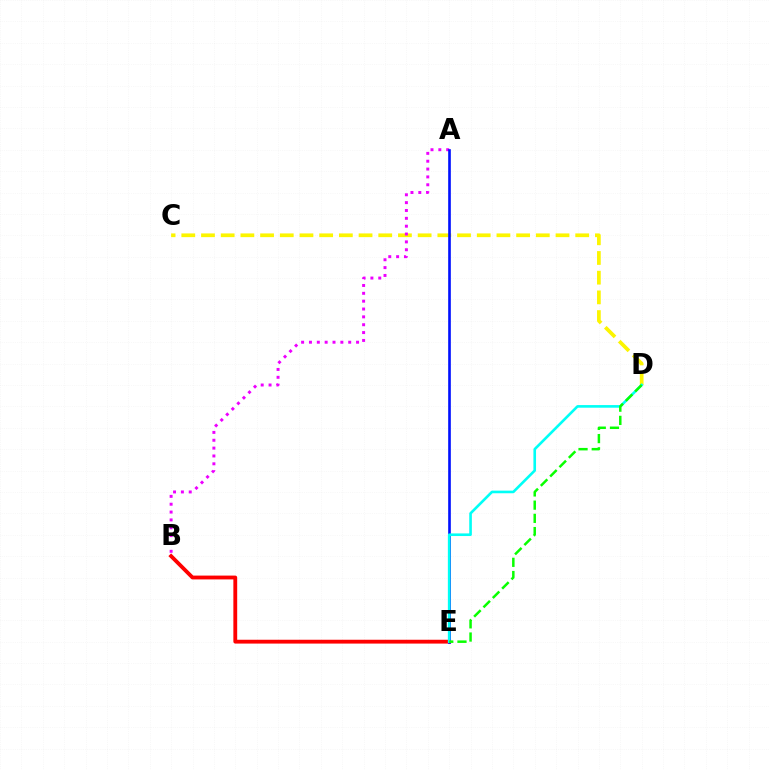{('C', 'D'): [{'color': '#fcf500', 'line_style': 'dashed', 'thickness': 2.68}], ('A', 'B'): [{'color': '#ee00ff', 'line_style': 'dotted', 'thickness': 2.13}], ('B', 'E'): [{'color': '#ff0000', 'line_style': 'solid', 'thickness': 2.76}], ('A', 'E'): [{'color': '#0010ff', 'line_style': 'solid', 'thickness': 1.9}], ('D', 'E'): [{'color': '#00fff6', 'line_style': 'solid', 'thickness': 1.89}, {'color': '#08ff00', 'line_style': 'dashed', 'thickness': 1.79}]}